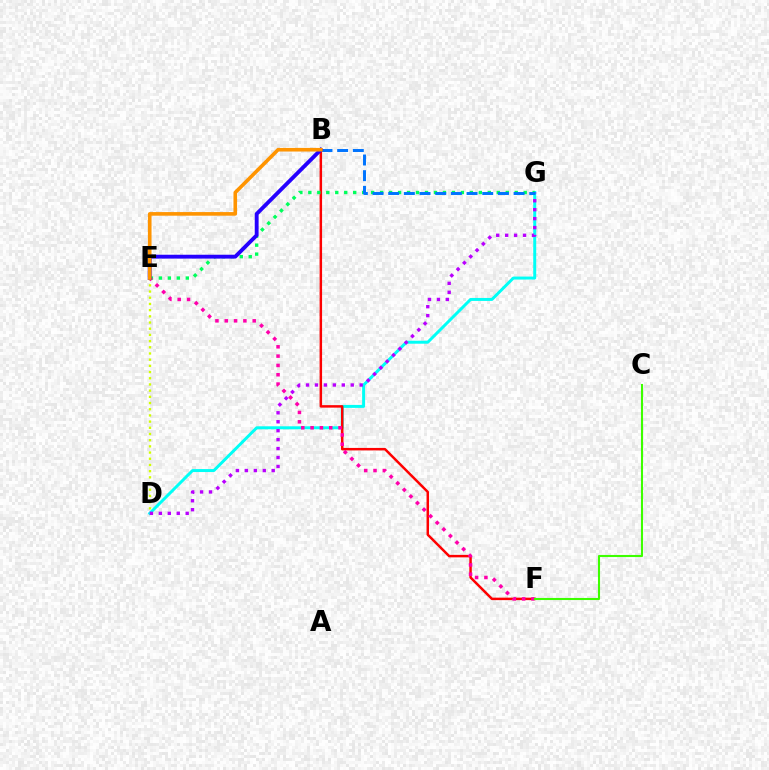{('D', 'G'): [{'color': '#00fff6', 'line_style': 'solid', 'thickness': 2.14}, {'color': '#b900ff', 'line_style': 'dotted', 'thickness': 2.43}], ('D', 'E'): [{'color': '#d1ff00', 'line_style': 'dotted', 'thickness': 1.68}], ('B', 'F'): [{'color': '#ff0000', 'line_style': 'solid', 'thickness': 1.79}], ('E', 'G'): [{'color': '#00ff5c', 'line_style': 'dotted', 'thickness': 2.44}], ('B', 'G'): [{'color': '#0074ff', 'line_style': 'dashed', 'thickness': 2.13}], ('E', 'F'): [{'color': '#ff00ac', 'line_style': 'dotted', 'thickness': 2.53}], ('B', 'E'): [{'color': '#2500ff', 'line_style': 'solid', 'thickness': 2.78}, {'color': '#ff9400', 'line_style': 'solid', 'thickness': 2.6}], ('C', 'F'): [{'color': '#3dff00', 'line_style': 'solid', 'thickness': 1.51}]}